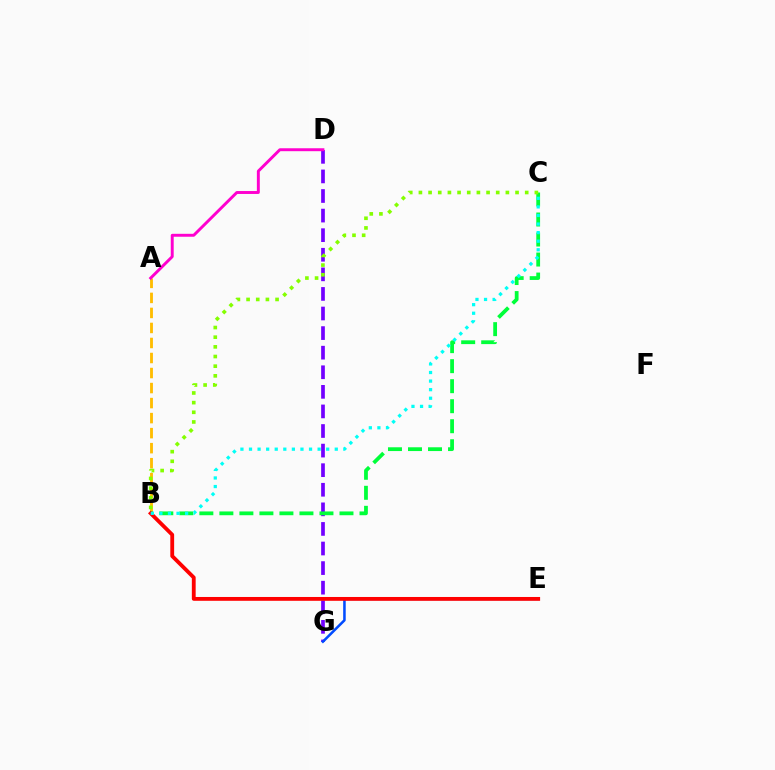{('D', 'G'): [{'color': '#7200ff', 'line_style': 'dashed', 'thickness': 2.66}], ('A', 'B'): [{'color': '#ffbd00', 'line_style': 'dashed', 'thickness': 2.04}], ('E', 'G'): [{'color': '#004bff', 'line_style': 'solid', 'thickness': 1.83}], ('B', 'C'): [{'color': '#00ff39', 'line_style': 'dashed', 'thickness': 2.72}, {'color': '#84ff00', 'line_style': 'dotted', 'thickness': 2.63}, {'color': '#00fff6', 'line_style': 'dotted', 'thickness': 2.33}], ('B', 'E'): [{'color': '#ff0000', 'line_style': 'solid', 'thickness': 2.75}], ('A', 'D'): [{'color': '#ff00cf', 'line_style': 'solid', 'thickness': 2.11}]}